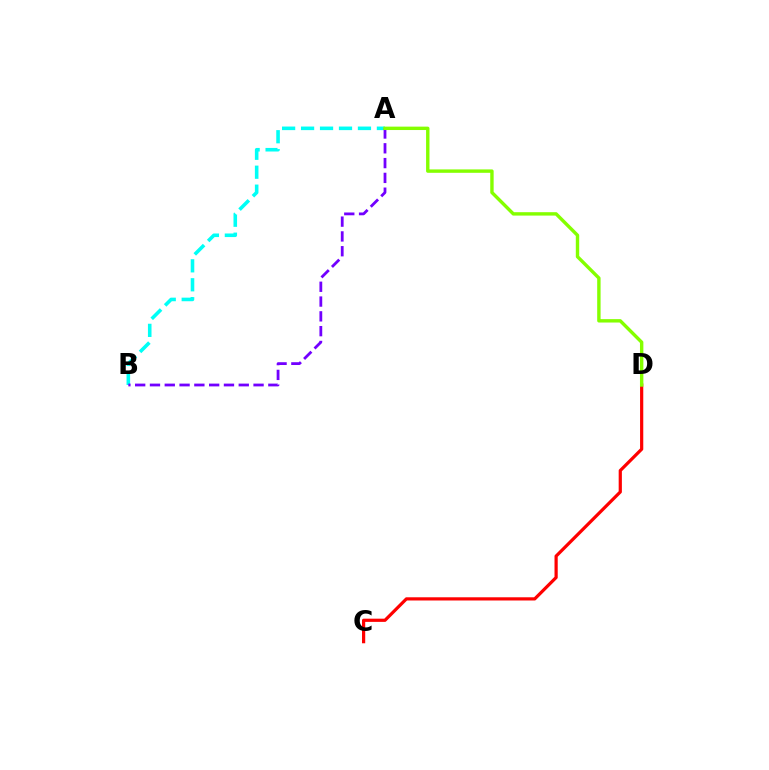{('A', 'B'): [{'color': '#00fff6', 'line_style': 'dashed', 'thickness': 2.58}, {'color': '#7200ff', 'line_style': 'dashed', 'thickness': 2.01}], ('C', 'D'): [{'color': '#ff0000', 'line_style': 'solid', 'thickness': 2.31}], ('A', 'D'): [{'color': '#84ff00', 'line_style': 'solid', 'thickness': 2.45}]}